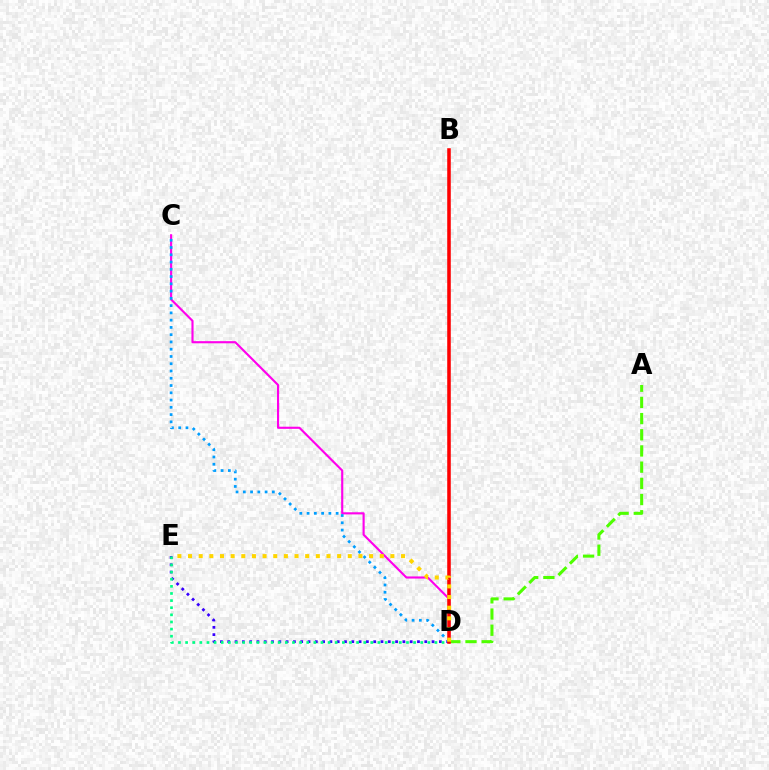{('D', 'E'): [{'color': '#3700ff', 'line_style': 'dotted', 'thickness': 1.98}, {'color': '#00ff86', 'line_style': 'dotted', 'thickness': 1.94}, {'color': '#ffd500', 'line_style': 'dotted', 'thickness': 2.89}], ('A', 'D'): [{'color': '#4fff00', 'line_style': 'dashed', 'thickness': 2.2}], ('C', 'D'): [{'color': '#ff00ed', 'line_style': 'solid', 'thickness': 1.53}, {'color': '#009eff', 'line_style': 'dotted', 'thickness': 1.97}], ('B', 'D'): [{'color': '#ff0000', 'line_style': 'solid', 'thickness': 2.56}]}